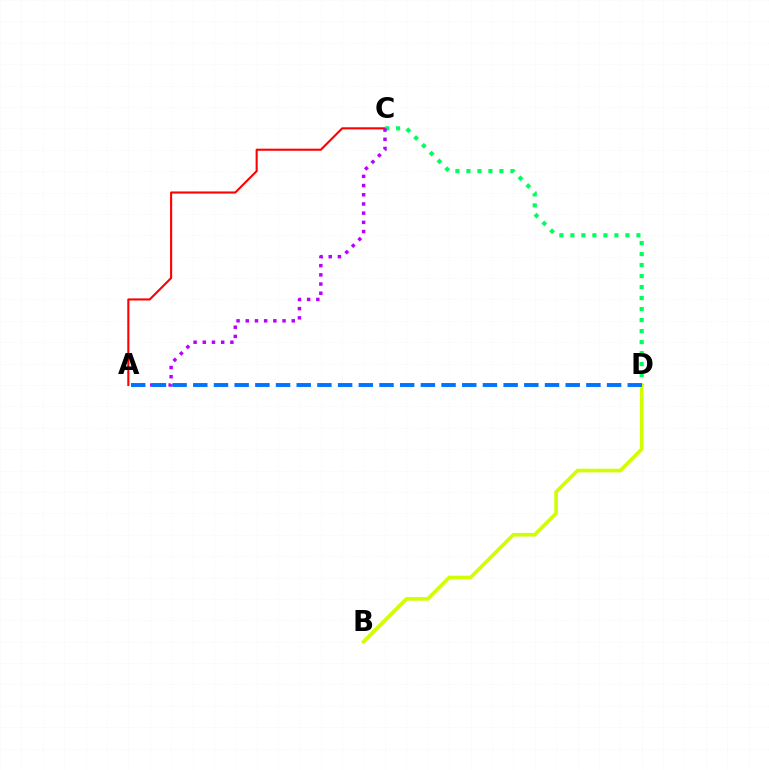{('A', 'C'): [{'color': '#ff0000', 'line_style': 'solid', 'thickness': 1.51}, {'color': '#b900ff', 'line_style': 'dotted', 'thickness': 2.5}], ('C', 'D'): [{'color': '#00ff5c', 'line_style': 'dotted', 'thickness': 2.99}], ('B', 'D'): [{'color': '#d1ff00', 'line_style': 'solid', 'thickness': 2.63}], ('A', 'D'): [{'color': '#0074ff', 'line_style': 'dashed', 'thickness': 2.81}]}